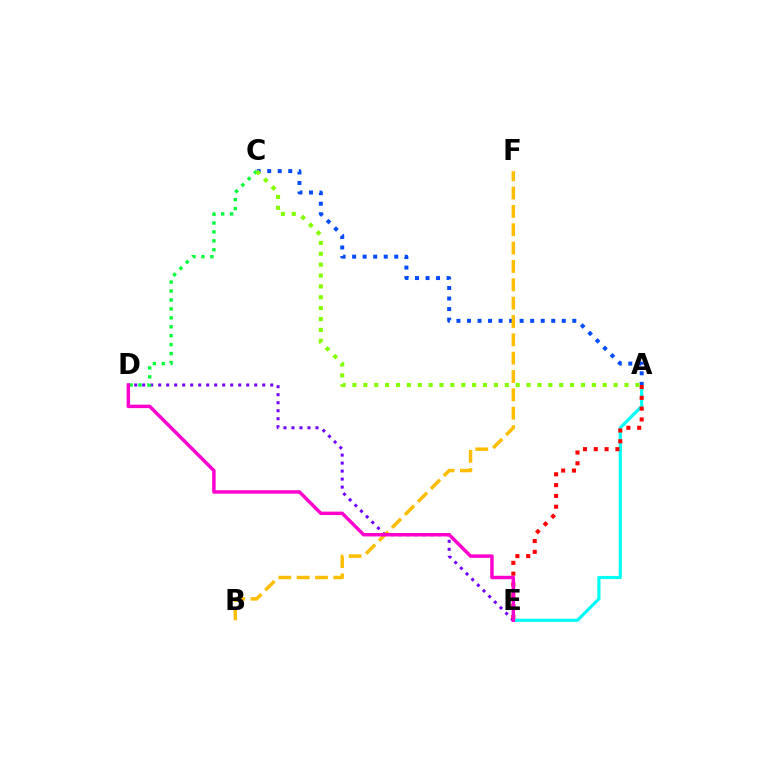{('A', 'E'): [{'color': '#00fff6', 'line_style': 'solid', 'thickness': 2.28}, {'color': '#ff0000', 'line_style': 'dotted', 'thickness': 2.93}], ('A', 'C'): [{'color': '#004bff', 'line_style': 'dotted', 'thickness': 2.86}, {'color': '#84ff00', 'line_style': 'dotted', 'thickness': 2.96}], ('D', 'E'): [{'color': '#7200ff', 'line_style': 'dotted', 'thickness': 2.17}, {'color': '#ff00cf', 'line_style': 'solid', 'thickness': 2.48}], ('B', 'F'): [{'color': '#ffbd00', 'line_style': 'dashed', 'thickness': 2.49}], ('C', 'D'): [{'color': '#00ff39', 'line_style': 'dotted', 'thickness': 2.43}]}